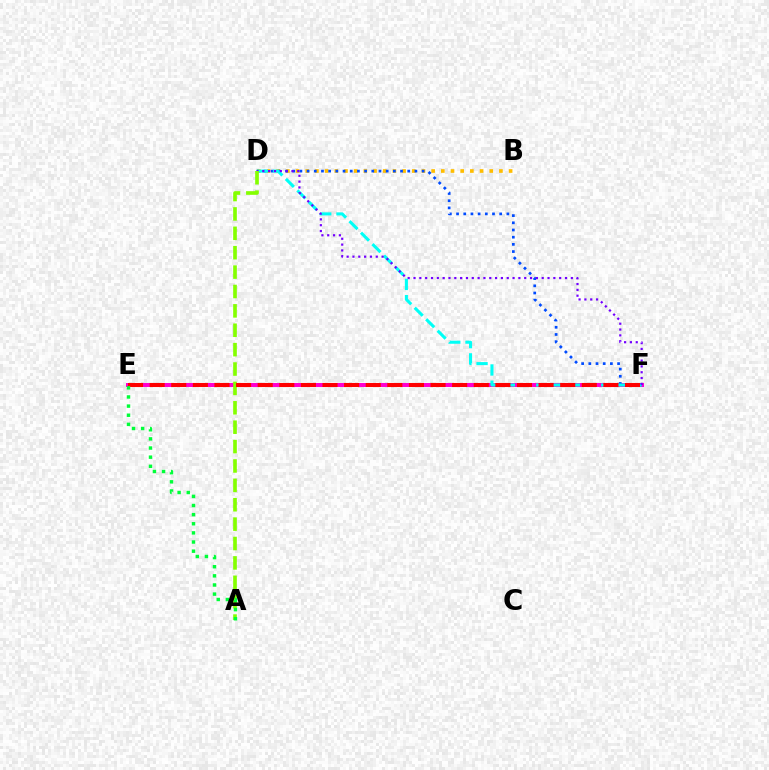{('B', 'D'): [{'color': '#ffbd00', 'line_style': 'dotted', 'thickness': 2.63}], ('E', 'F'): [{'color': '#ff00cf', 'line_style': 'solid', 'thickness': 2.88}, {'color': '#ff0000', 'line_style': 'dashed', 'thickness': 2.94}], ('D', 'F'): [{'color': '#004bff', 'line_style': 'dotted', 'thickness': 1.95}, {'color': '#00fff6', 'line_style': 'dashed', 'thickness': 2.2}, {'color': '#7200ff', 'line_style': 'dotted', 'thickness': 1.58}], ('A', 'D'): [{'color': '#84ff00', 'line_style': 'dashed', 'thickness': 2.63}], ('A', 'E'): [{'color': '#00ff39', 'line_style': 'dotted', 'thickness': 2.48}]}